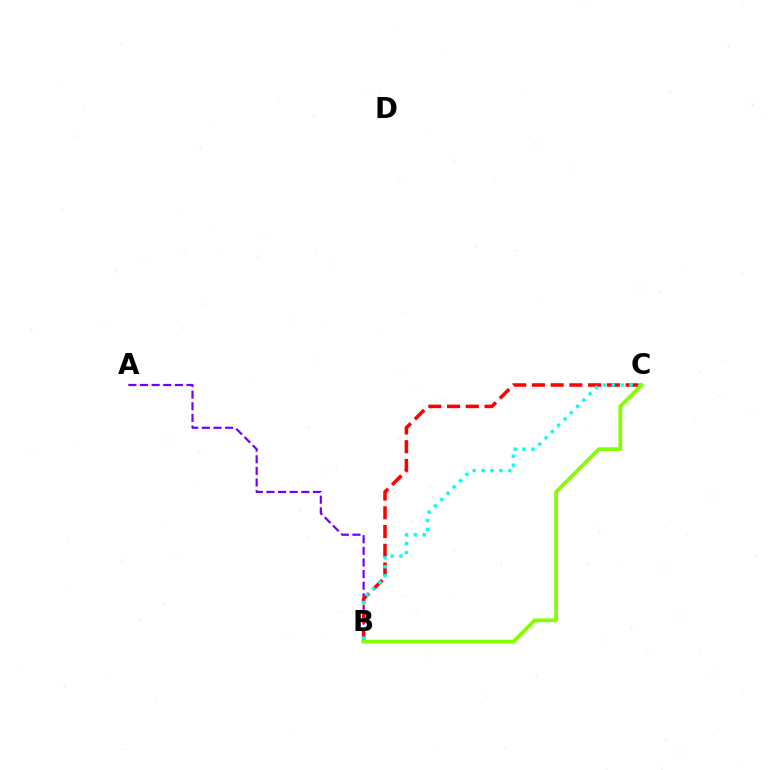{('A', 'B'): [{'color': '#7200ff', 'line_style': 'dashed', 'thickness': 1.58}], ('B', 'C'): [{'color': '#ff0000', 'line_style': 'dashed', 'thickness': 2.55}, {'color': '#00fff6', 'line_style': 'dotted', 'thickness': 2.42}, {'color': '#84ff00', 'line_style': 'solid', 'thickness': 2.7}]}